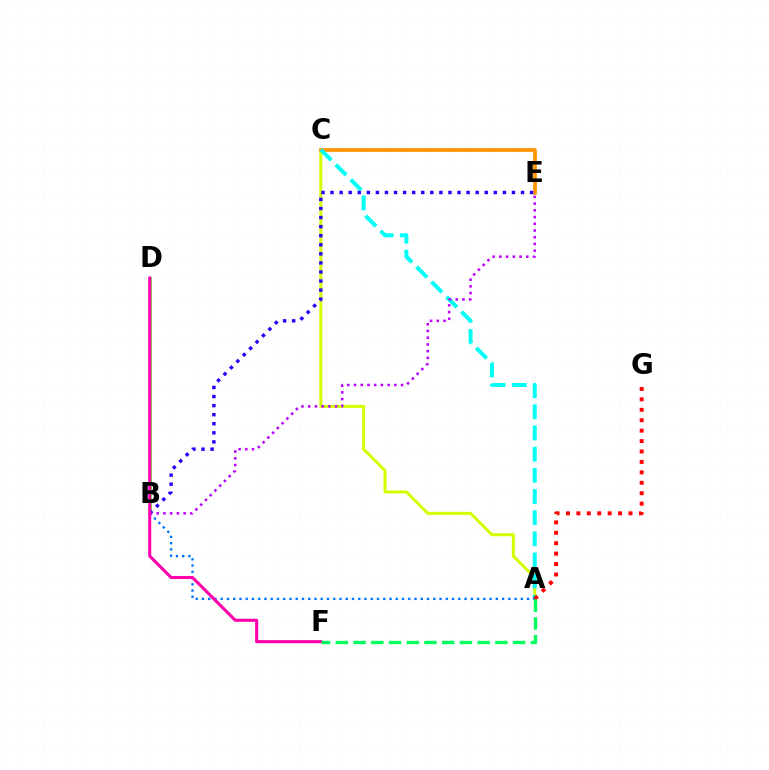{('B', 'D'): [{'color': '#3dff00', 'line_style': 'solid', 'thickness': 1.81}], ('A', 'C'): [{'color': '#d1ff00', 'line_style': 'solid', 'thickness': 2.17}, {'color': '#00fff6', 'line_style': 'dashed', 'thickness': 2.87}], ('C', 'E'): [{'color': '#ff9400', 'line_style': 'solid', 'thickness': 2.67}], ('A', 'B'): [{'color': '#0074ff', 'line_style': 'dotted', 'thickness': 1.7}], ('B', 'E'): [{'color': '#2500ff', 'line_style': 'dotted', 'thickness': 2.46}, {'color': '#b900ff', 'line_style': 'dotted', 'thickness': 1.83}], ('A', 'G'): [{'color': '#ff0000', 'line_style': 'dotted', 'thickness': 2.83}], ('D', 'F'): [{'color': '#ff00ac', 'line_style': 'solid', 'thickness': 2.22}], ('A', 'F'): [{'color': '#00ff5c', 'line_style': 'dashed', 'thickness': 2.41}]}